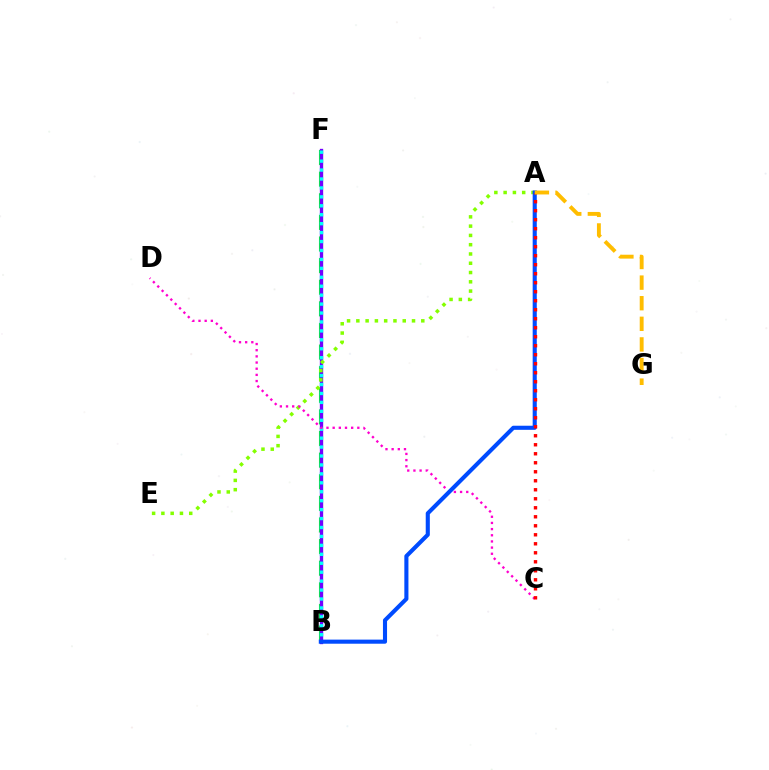{('B', 'F'): [{'color': '#00ff39', 'line_style': 'dashed', 'thickness': 2.94}, {'color': '#7200ff', 'line_style': 'solid', 'thickness': 2.39}, {'color': '#00fff6', 'line_style': 'dotted', 'thickness': 2.43}], ('A', 'E'): [{'color': '#84ff00', 'line_style': 'dotted', 'thickness': 2.52}], ('C', 'D'): [{'color': '#ff00cf', 'line_style': 'dotted', 'thickness': 1.68}], ('A', 'B'): [{'color': '#004bff', 'line_style': 'solid', 'thickness': 2.95}], ('A', 'C'): [{'color': '#ff0000', 'line_style': 'dotted', 'thickness': 2.45}], ('A', 'G'): [{'color': '#ffbd00', 'line_style': 'dashed', 'thickness': 2.8}]}